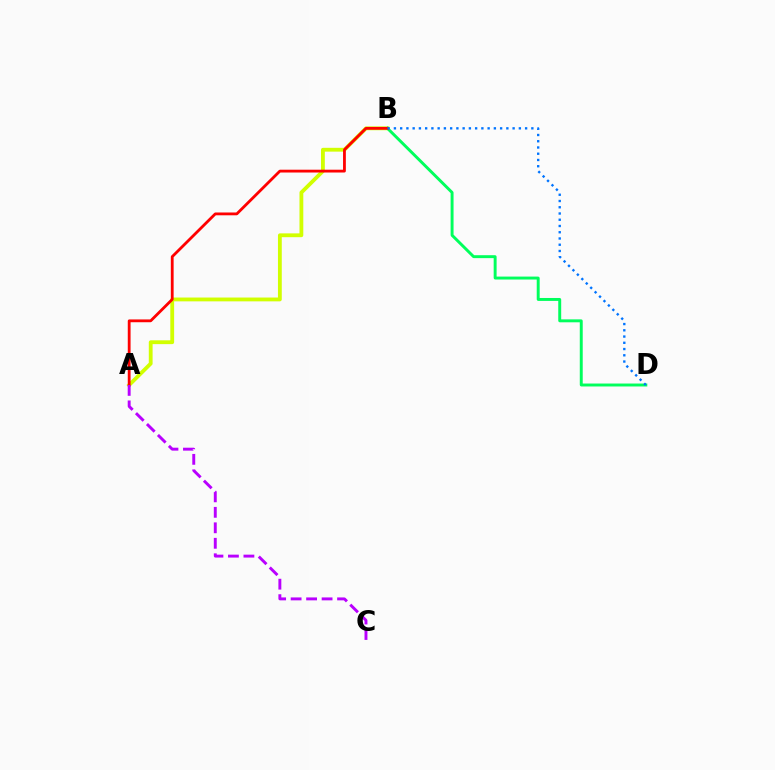{('A', 'B'): [{'color': '#d1ff00', 'line_style': 'solid', 'thickness': 2.75}, {'color': '#ff0000', 'line_style': 'solid', 'thickness': 2.02}], ('B', 'D'): [{'color': '#00ff5c', 'line_style': 'solid', 'thickness': 2.11}, {'color': '#0074ff', 'line_style': 'dotted', 'thickness': 1.7}], ('A', 'C'): [{'color': '#b900ff', 'line_style': 'dashed', 'thickness': 2.1}]}